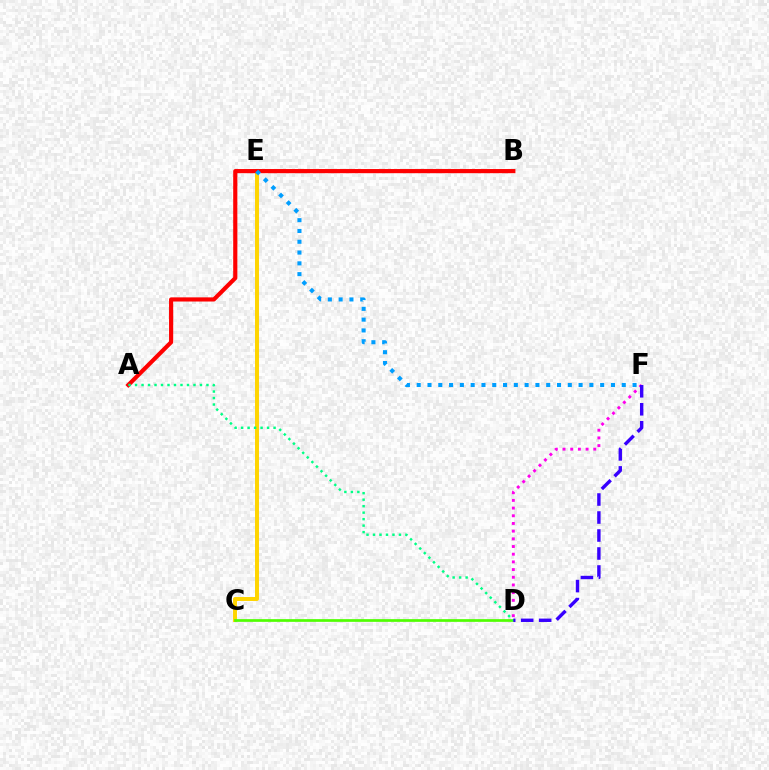{('D', 'F'): [{'color': '#ff00ed', 'line_style': 'dotted', 'thickness': 2.09}, {'color': '#3700ff', 'line_style': 'dashed', 'thickness': 2.44}], ('C', 'E'): [{'color': '#ffd500', 'line_style': 'solid', 'thickness': 2.85}], ('C', 'D'): [{'color': '#4fff00', 'line_style': 'solid', 'thickness': 1.95}], ('A', 'B'): [{'color': '#ff0000', 'line_style': 'solid', 'thickness': 2.99}], ('A', 'D'): [{'color': '#00ff86', 'line_style': 'dotted', 'thickness': 1.76}], ('E', 'F'): [{'color': '#009eff', 'line_style': 'dotted', 'thickness': 2.93}]}